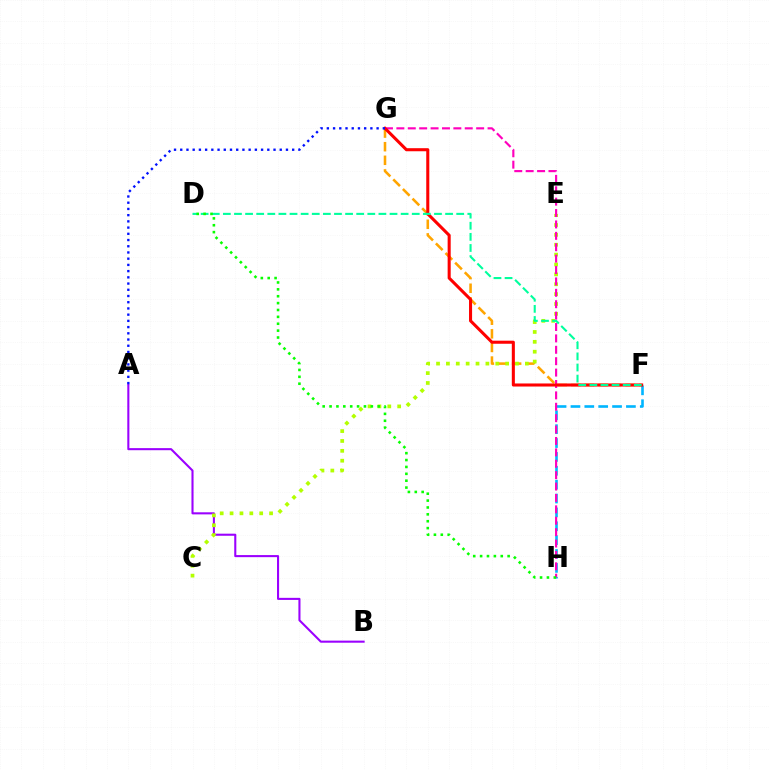{('F', 'H'): [{'color': '#00b5ff', 'line_style': 'dashed', 'thickness': 1.88}], ('A', 'B'): [{'color': '#9b00ff', 'line_style': 'solid', 'thickness': 1.5}], ('F', 'G'): [{'color': '#ffa500', 'line_style': 'dashed', 'thickness': 1.85}, {'color': '#ff0000', 'line_style': 'solid', 'thickness': 2.2}], ('C', 'E'): [{'color': '#b3ff00', 'line_style': 'dotted', 'thickness': 2.68}], ('G', 'H'): [{'color': '#ff00bd', 'line_style': 'dashed', 'thickness': 1.55}], ('D', 'F'): [{'color': '#00ff9d', 'line_style': 'dashed', 'thickness': 1.51}], ('D', 'H'): [{'color': '#08ff00', 'line_style': 'dotted', 'thickness': 1.87}], ('A', 'G'): [{'color': '#0010ff', 'line_style': 'dotted', 'thickness': 1.69}]}